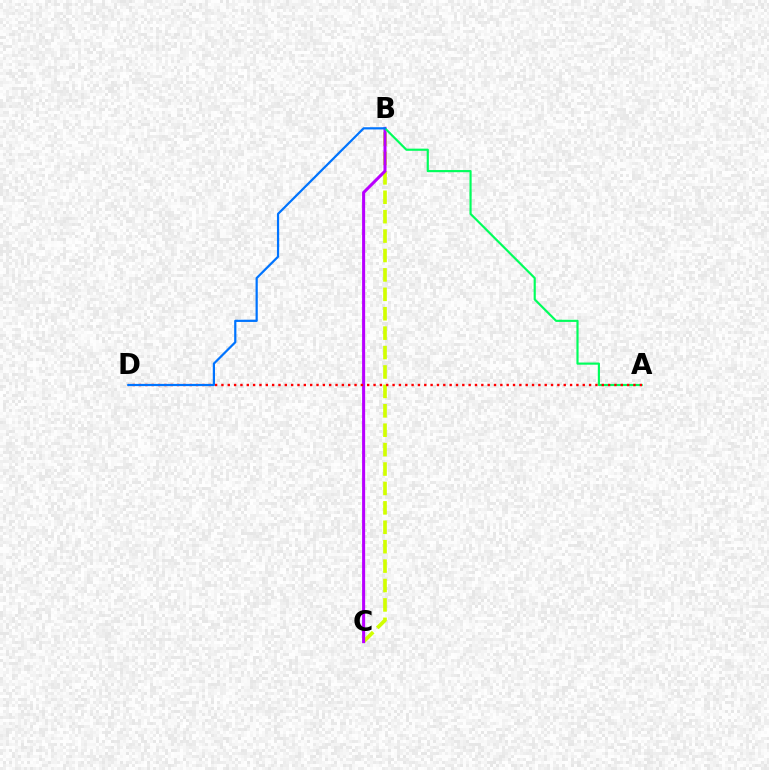{('B', 'C'): [{'color': '#d1ff00', 'line_style': 'dashed', 'thickness': 2.64}, {'color': '#b900ff', 'line_style': 'solid', 'thickness': 2.2}], ('A', 'B'): [{'color': '#00ff5c', 'line_style': 'solid', 'thickness': 1.56}], ('A', 'D'): [{'color': '#ff0000', 'line_style': 'dotted', 'thickness': 1.72}], ('B', 'D'): [{'color': '#0074ff', 'line_style': 'solid', 'thickness': 1.59}]}